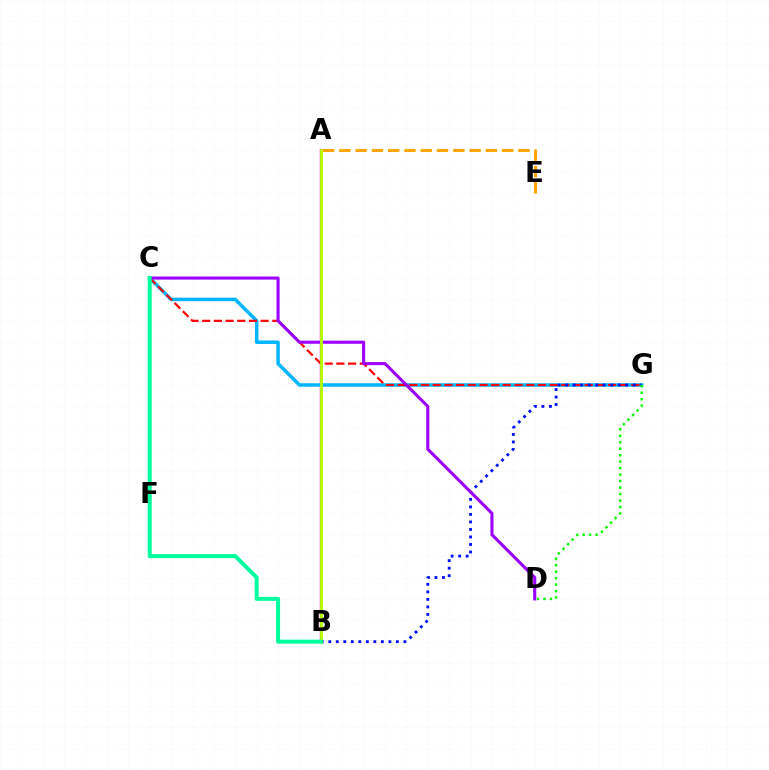{('A', 'B'): [{'color': '#ff00bd', 'line_style': 'solid', 'thickness': 1.7}, {'color': '#b3ff00', 'line_style': 'solid', 'thickness': 2.05}], ('C', 'G'): [{'color': '#00b5ff', 'line_style': 'solid', 'thickness': 2.52}, {'color': '#ff0000', 'line_style': 'dashed', 'thickness': 1.59}], ('A', 'E'): [{'color': '#ffa500', 'line_style': 'dashed', 'thickness': 2.21}], ('B', 'G'): [{'color': '#0010ff', 'line_style': 'dotted', 'thickness': 2.04}], ('C', 'D'): [{'color': '#9b00ff', 'line_style': 'solid', 'thickness': 2.23}], ('D', 'G'): [{'color': '#08ff00', 'line_style': 'dotted', 'thickness': 1.76}], ('B', 'C'): [{'color': '#00ff9d', 'line_style': 'solid', 'thickness': 2.89}]}